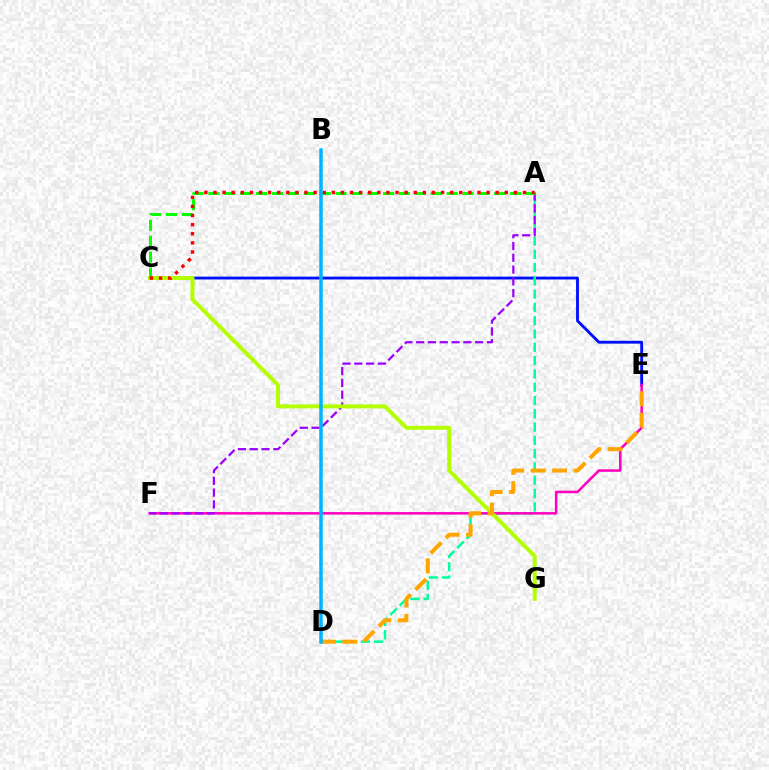{('C', 'E'): [{'color': '#0010ff', 'line_style': 'solid', 'thickness': 2.06}], ('A', 'D'): [{'color': '#00ff9d', 'line_style': 'dashed', 'thickness': 1.81}], ('E', 'F'): [{'color': '#ff00bd', 'line_style': 'solid', 'thickness': 1.81}], ('A', 'F'): [{'color': '#9b00ff', 'line_style': 'dashed', 'thickness': 1.6}], ('C', 'G'): [{'color': '#b3ff00', 'line_style': 'solid', 'thickness': 2.85}], ('A', 'C'): [{'color': '#08ff00', 'line_style': 'dashed', 'thickness': 2.16}, {'color': '#ff0000', 'line_style': 'dotted', 'thickness': 2.47}], ('D', 'E'): [{'color': '#ffa500', 'line_style': 'dashed', 'thickness': 2.91}], ('B', 'D'): [{'color': '#00b5ff', 'line_style': 'solid', 'thickness': 2.52}]}